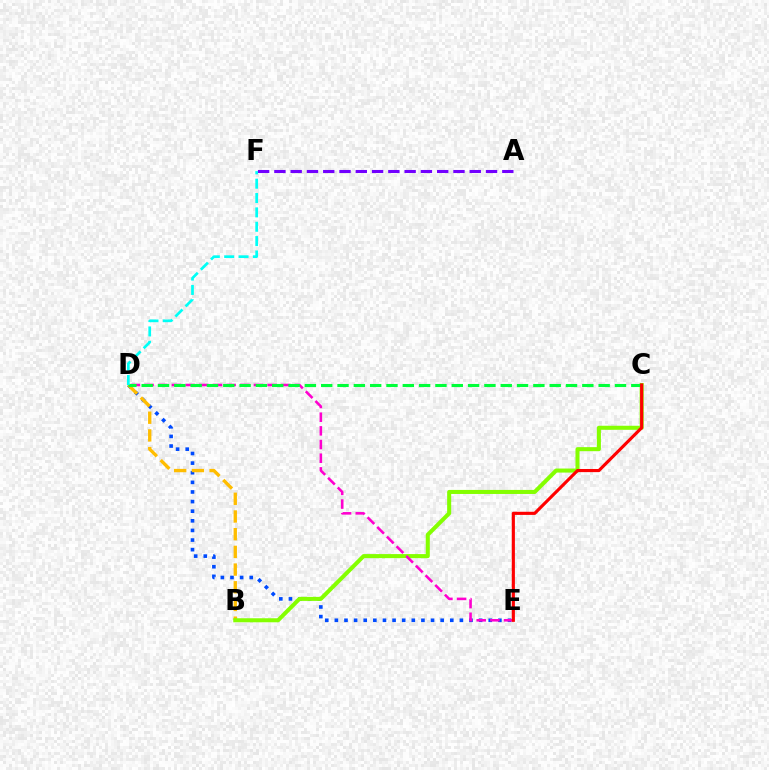{('D', 'E'): [{'color': '#004bff', 'line_style': 'dotted', 'thickness': 2.61}, {'color': '#ff00cf', 'line_style': 'dashed', 'thickness': 1.86}], ('B', 'D'): [{'color': '#ffbd00', 'line_style': 'dashed', 'thickness': 2.4}], ('B', 'C'): [{'color': '#84ff00', 'line_style': 'solid', 'thickness': 2.91}], ('C', 'D'): [{'color': '#00ff39', 'line_style': 'dashed', 'thickness': 2.22}], ('D', 'F'): [{'color': '#00fff6', 'line_style': 'dashed', 'thickness': 1.95}], ('A', 'F'): [{'color': '#7200ff', 'line_style': 'dashed', 'thickness': 2.21}], ('C', 'E'): [{'color': '#ff0000', 'line_style': 'solid', 'thickness': 2.26}]}